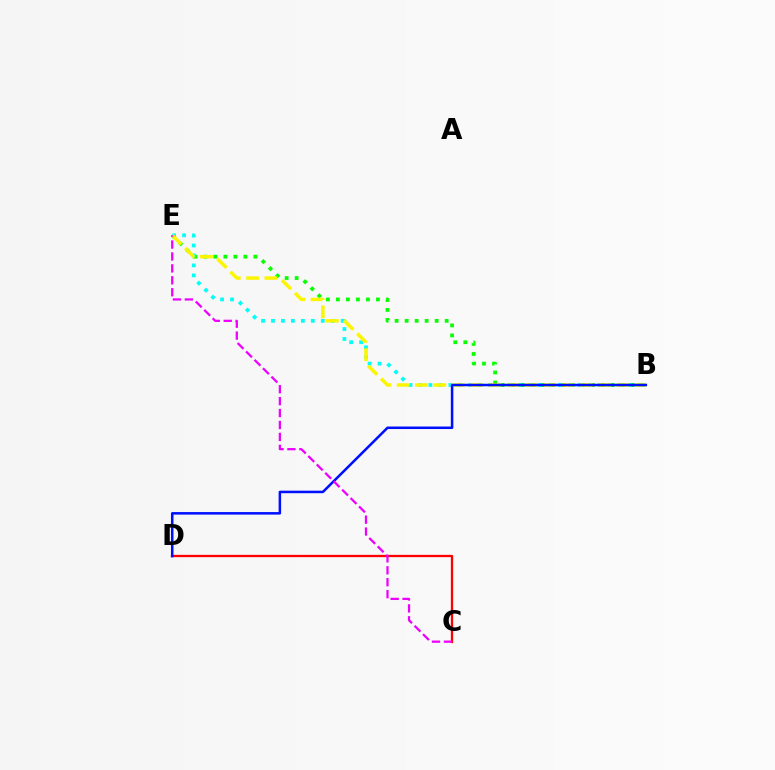{('B', 'E'): [{'color': '#08ff00', 'line_style': 'dotted', 'thickness': 2.72}, {'color': '#00fff6', 'line_style': 'dotted', 'thickness': 2.71}, {'color': '#fcf500', 'line_style': 'dashed', 'thickness': 2.49}], ('C', 'D'): [{'color': '#ff0000', 'line_style': 'solid', 'thickness': 1.66}], ('B', 'D'): [{'color': '#0010ff', 'line_style': 'solid', 'thickness': 1.82}], ('C', 'E'): [{'color': '#ee00ff', 'line_style': 'dashed', 'thickness': 1.62}]}